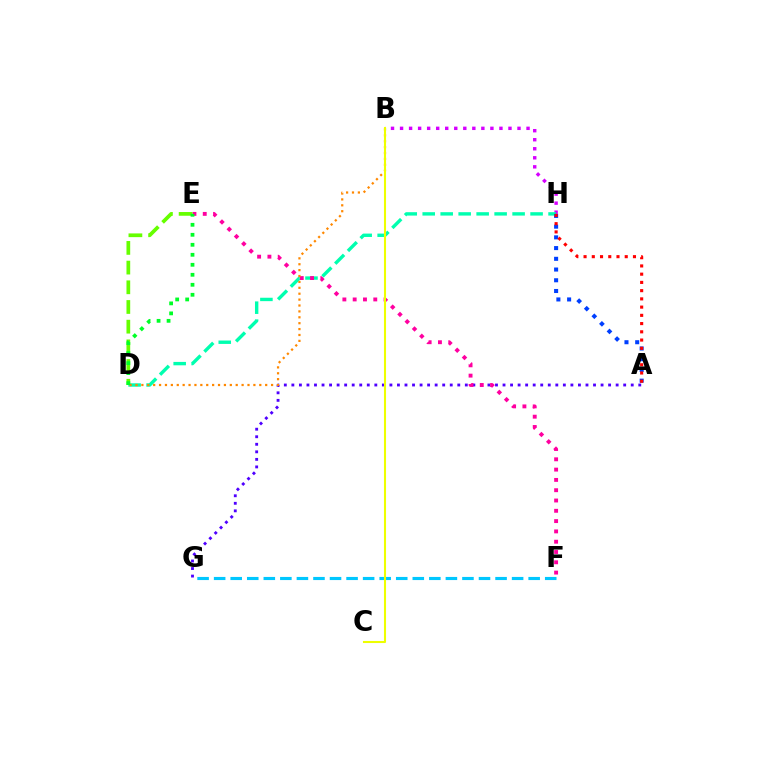{('B', 'H'): [{'color': '#d600ff', 'line_style': 'dotted', 'thickness': 2.45}], ('D', 'H'): [{'color': '#00ffaf', 'line_style': 'dashed', 'thickness': 2.44}], ('A', 'G'): [{'color': '#4f00ff', 'line_style': 'dotted', 'thickness': 2.05}], ('A', 'H'): [{'color': '#003fff', 'line_style': 'dotted', 'thickness': 2.91}, {'color': '#ff0000', 'line_style': 'dotted', 'thickness': 2.24}], ('E', 'F'): [{'color': '#ff00a0', 'line_style': 'dotted', 'thickness': 2.8}], ('D', 'E'): [{'color': '#66ff00', 'line_style': 'dashed', 'thickness': 2.68}, {'color': '#00ff27', 'line_style': 'dotted', 'thickness': 2.72}], ('B', 'D'): [{'color': '#ff8800', 'line_style': 'dotted', 'thickness': 1.6}], ('F', 'G'): [{'color': '#00c7ff', 'line_style': 'dashed', 'thickness': 2.25}], ('B', 'C'): [{'color': '#eeff00', 'line_style': 'solid', 'thickness': 1.5}]}